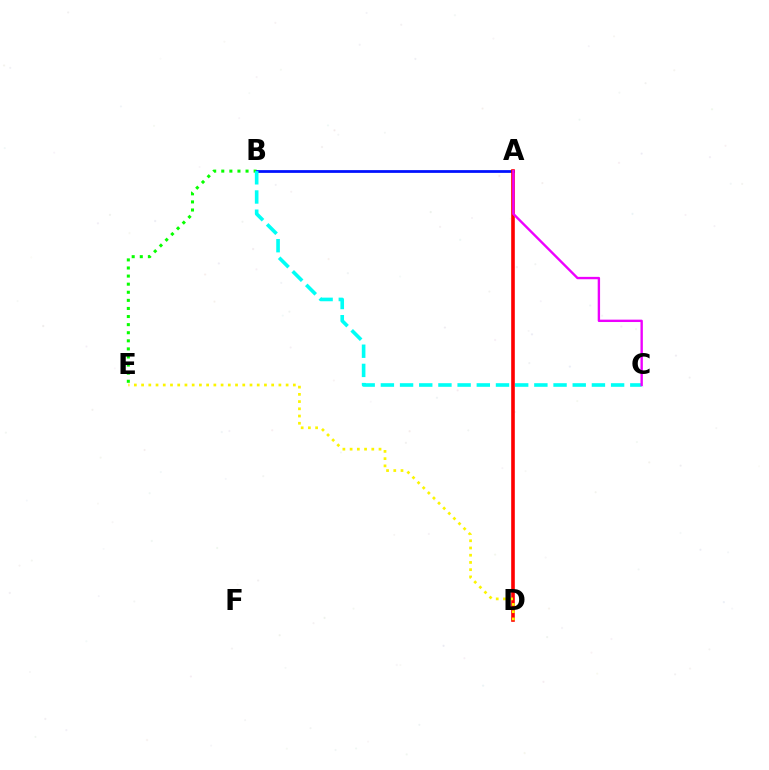{('B', 'E'): [{'color': '#08ff00', 'line_style': 'dotted', 'thickness': 2.2}], ('A', 'B'): [{'color': '#0010ff', 'line_style': 'solid', 'thickness': 1.98}], ('B', 'C'): [{'color': '#00fff6', 'line_style': 'dashed', 'thickness': 2.61}], ('A', 'D'): [{'color': '#ff0000', 'line_style': 'solid', 'thickness': 2.61}], ('A', 'C'): [{'color': '#ee00ff', 'line_style': 'solid', 'thickness': 1.71}], ('D', 'E'): [{'color': '#fcf500', 'line_style': 'dotted', 'thickness': 1.96}]}